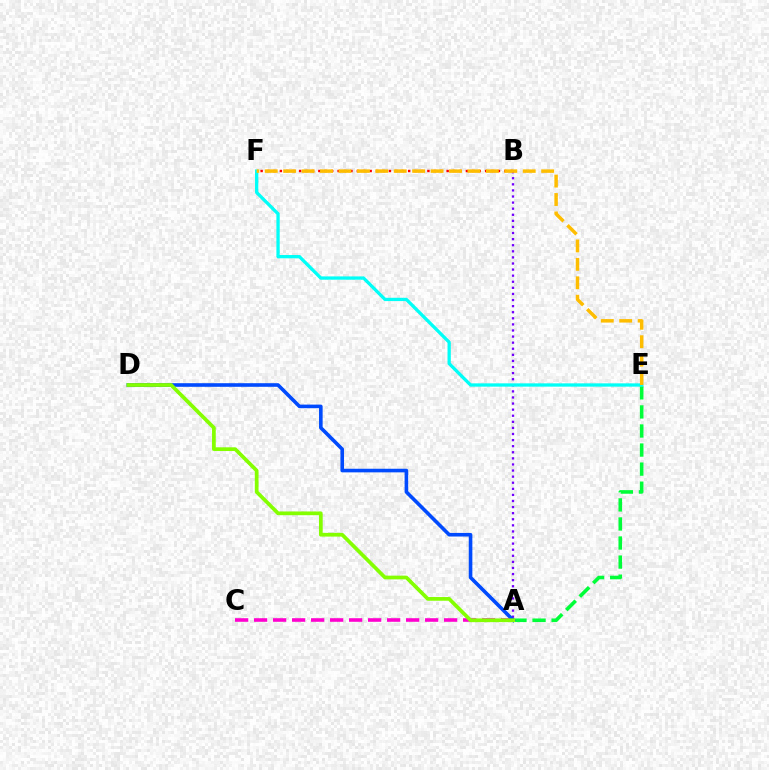{('B', 'F'): [{'color': '#ff0000', 'line_style': 'dotted', 'thickness': 1.74}], ('A', 'B'): [{'color': '#7200ff', 'line_style': 'dotted', 'thickness': 1.65}], ('A', 'C'): [{'color': '#ff00cf', 'line_style': 'dashed', 'thickness': 2.58}], ('A', 'E'): [{'color': '#00ff39', 'line_style': 'dashed', 'thickness': 2.59}], ('A', 'D'): [{'color': '#004bff', 'line_style': 'solid', 'thickness': 2.59}, {'color': '#84ff00', 'line_style': 'solid', 'thickness': 2.68}], ('E', 'F'): [{'color': '#00fff6', 'line_style': 'solid', 'thickness': 2.37}, {'color': '#ffbd00', 'line_style': 'dashed', 'thickness': 2.5}]}